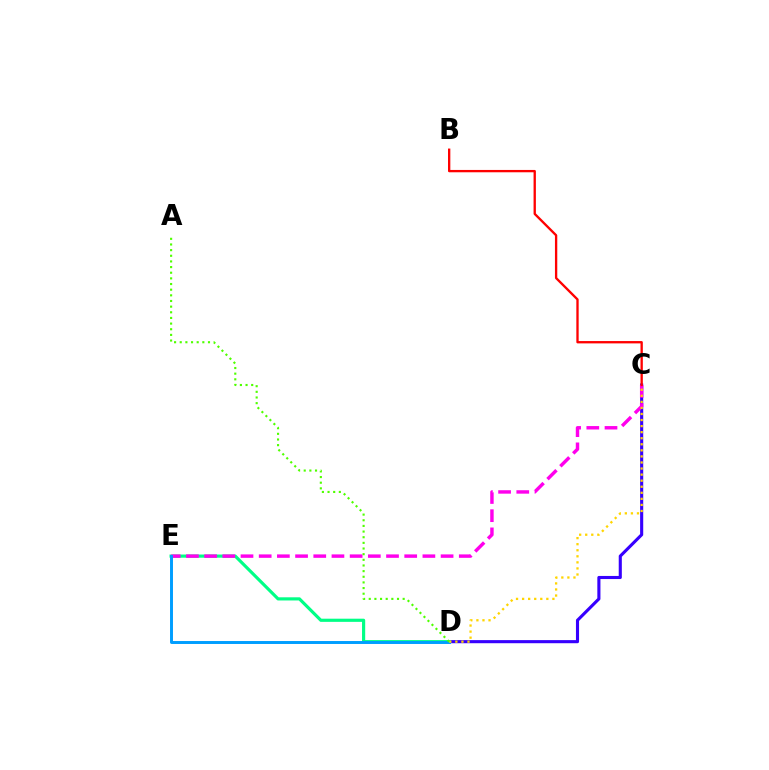{('C', 'D'): [{'color': '#3700ff', 'line_style': 'solid', 'thickness': 2.23}, {'color': '#ffd500', 'line_style': 'dotted', 'thickness': 1.65}], ('D', 'E'): [{'color': '#00ff86', 'line_style': 'solid', 'thickness': 2.28}, {'color': '#009eff', 'line_style': 'solid', 'thickness': 2.12}], ('C', 'E'): [{'color': '#ff00ed', 'line_style': 'dashed', 'thickness': 2.47}], ('B', 'C'): [{'color': '#ff0000', 'line_style': 'solid', 'thickness': 1.68}], ('A', 'D'): [{'color': '#4fff00', 'line_style': 'dotted', 'thickness': 1.54}]}